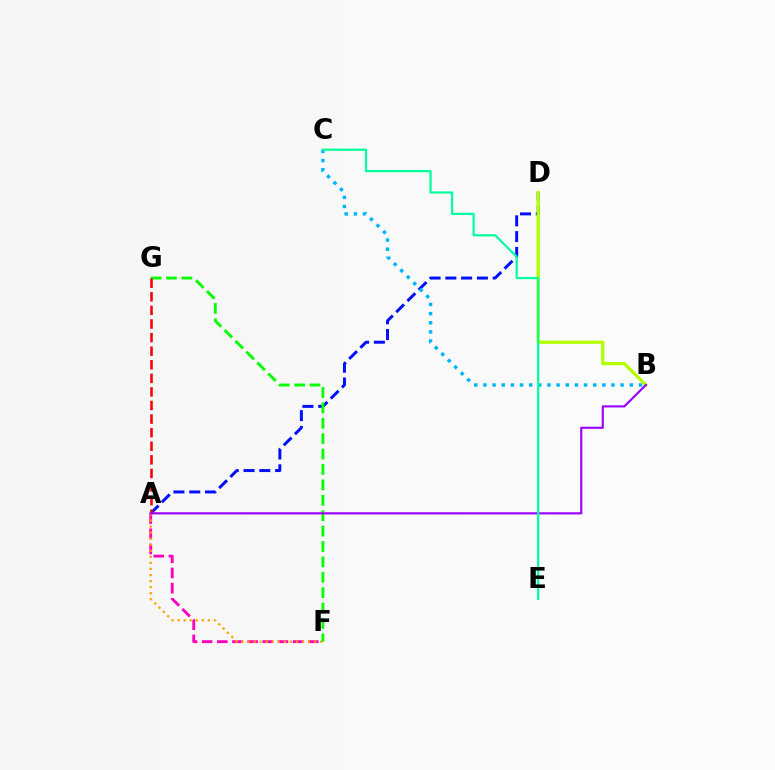{('A', 'F'): [{'color': '#ff00bd', 'line_style': 'dashed', 'thickness': 2.06}, {'color': '#ffa500', 'line_style': 'dotted', 'thickness': 1.65}], ('A', 'D'): [{'color': '#0010ff', 'line_style': 'dashed', 'thickness': 2.14}], ('F', 'G'): [{'color': '#08ff00', 'line_style': 'dashed', 'thickness': 2.09}], ('A', 'G'): [{'color': '#ff0000', 'line_style': 'dashed', 'thickness': 1.85}], ('B', 'D'): [{'color': '#b3ff00', 'line_style': 'solid', 'thickness': 2.37}], ('B', 'C'): [{'color': '#00b5ff', 'line_style': 'dotted', 'thickness': 2.49}], ('A', 'B'): [{'color': '#9b00ff', 'line_style': 'solid', 'thickness': 1.55}], ('C', 'E'): [{'color': '#00ff9d', 'line_style': 'solid', 'thickness': 1.6}]}